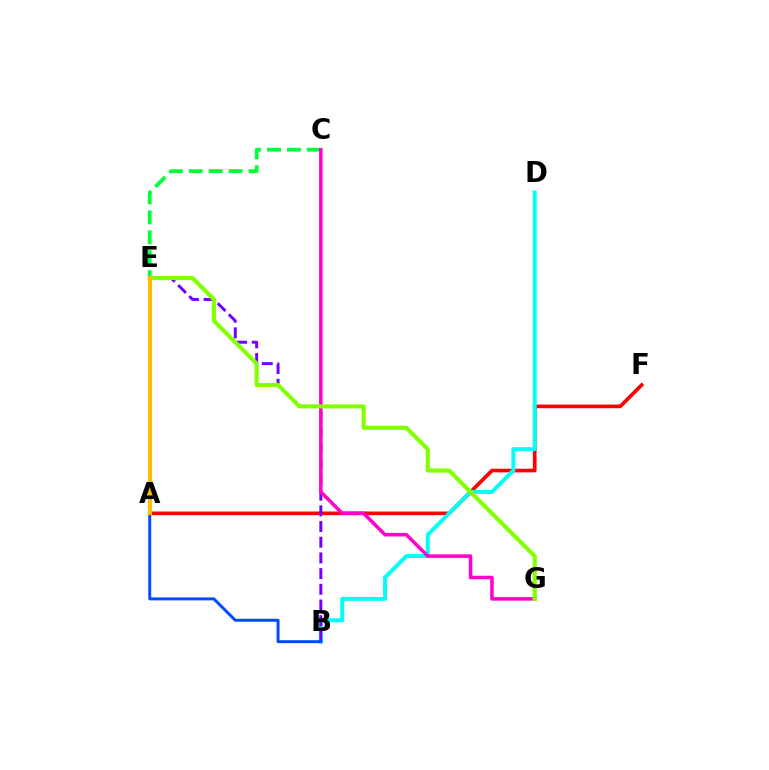{('A', 'F'): [{'color': '#ff0000', 'line_style': 'solid', 'thickness': 2.64}], ('C', 'E'): [{'color': '#00ff39', 'line_style': 'dashed', 'thickness': 2.71}], ('B', 'D'): [{'color': '#00fff6', 'line_style': 'solid', 'thickness': 2.85}], ('B', 'E'): [{'color': '#7200ff', 'line_style': 'dashed', 'thickness': 2.13}], ('C', 'G'): [{'color': '#ff00cf', 'line_style': 'solid', 'thickness': 2.54}], ('A', 'B'): [{'color': '#004bff', 'line_style': 'solid', 'thickness': 2.14}], ('E', 'G'): [{'color': '#84ff00', 'line_style': 'solid', 'thickness': 2.98}], ('A', 'E'): [{'color': '#ffbd00', 'line_style': 'solid', 'thickness': 2.95}]}